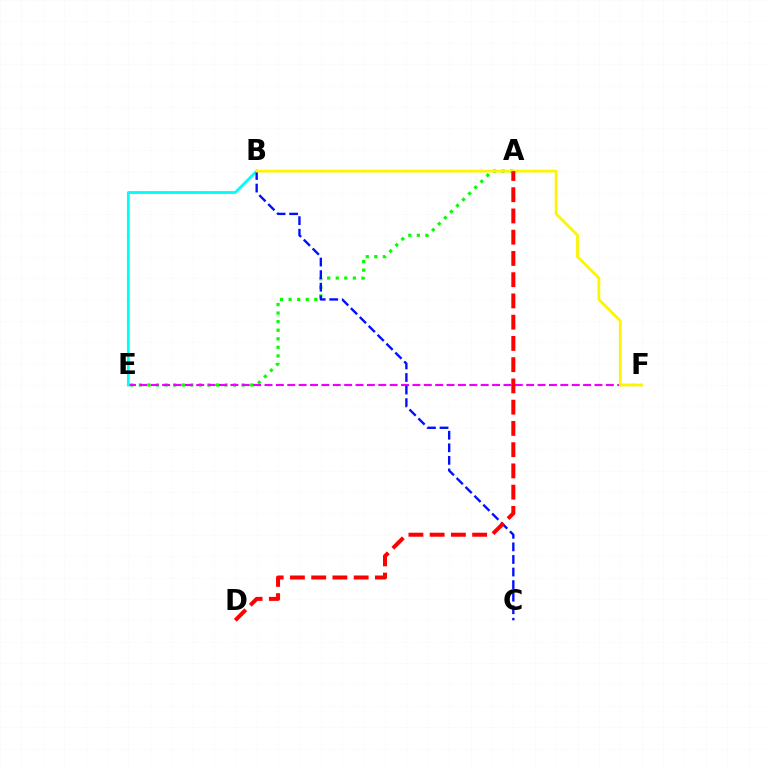{('A', 'E'): [{'color': '#08ff00', 'line_style': 'dotted', 'thickness': 2.33}], ('E', 'F'): [{'color': '#ee00ff', 'line_style': 'dashed', 'thickness': 1.55}], ('B', 'E'): [{'color': '#00fff6', 'line_style': 'solid', 'thickness': 2.04}], ('B', 'C'): [{'color': '#0010ff', 'line_style': 'dashed', 'thickness': 1.71}], ('B', 'F'): [{'color': '#fcf500', 'line_style': 'solid', 'thickness': 2.01}], ('A', 'D'): [{'color': '#ff0000', 'line_style': 'dashed', 'thickness': 2.89}]}